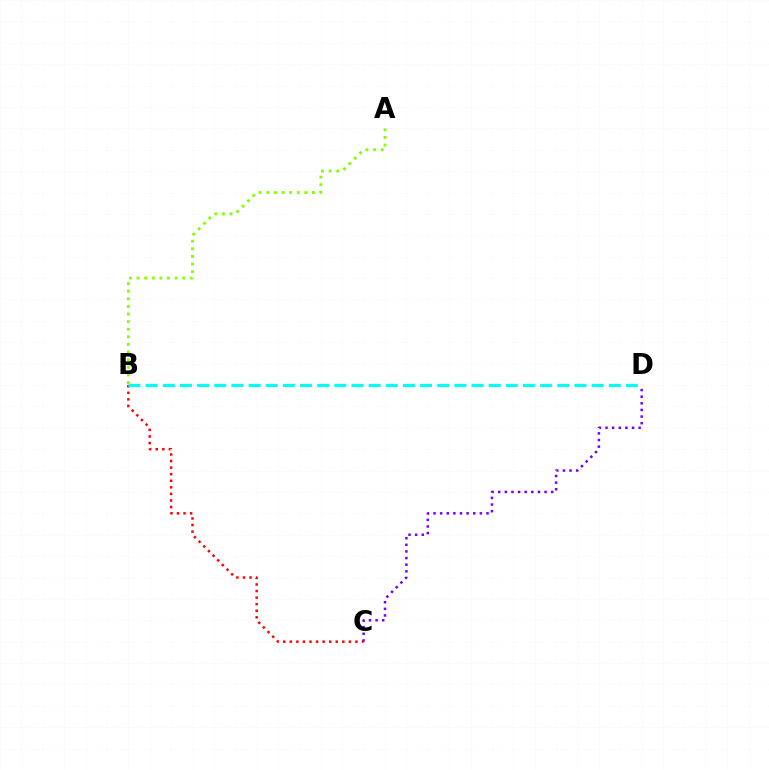{('B', 'C'): [{'color': '#ff0000', 'line_style': 'dotted', 'thickness': 1.78}], ('B', 'D'): [{'color': '#00fff6', 'line_style': 'dashed', 'thickness': 2.33}], ('A', 'B'): [{'color': '#84ff00', 'line_style': 'dotted', 'thickness': 2.07}], ('C', 'D'): [{'color': '#7200ff', 'line_style': 'dotted', 'thickness': 1.8}]}